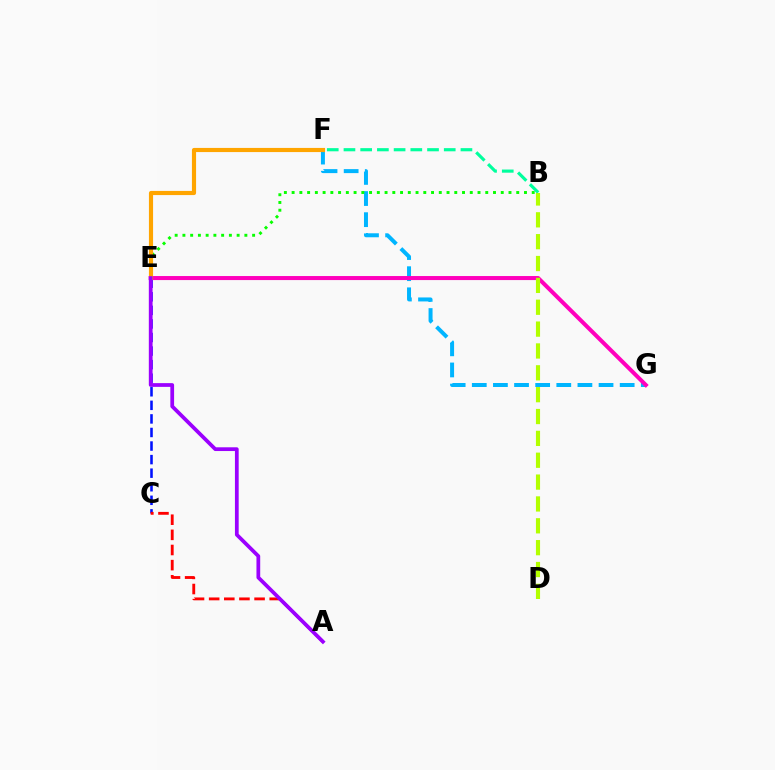{('F', 'G'): [{'color': '#00b5ff', 'line_style': 'dashed', 'thickness': 2.87}], ('B', 'E'): [{'color': '#08ff00', 'line_style': 'dotted', 'thickness': 2.1}], ('C', 'E'): [{'color': '#0010ff', 'line_style': 'dashed', 'thickness': 1.84}], ('B', 'F'): [{'color': '#00ff9d', 'line_style': 'dashed', 'thickness': 2.27}], ('E', 'G'): [{'color': '#ff00bd', 'line_style': 'solid', 'thickness': 2.9}], ('B', 'D'): [{'color': '#b3ff00', 'line_style': 'dashed', 'thickness': 2.97}], ('A', 'C'): [{'color': '#ff0000', 'line_style': 'dashed', 'thickness': 2.06}], ('E', 'F'): [{'color': '#ffa500', 'line_style': 'solid', 'thickness': 2.99}], ('A', 'E'): [{'color': '#9b00ff', 'line_style': 'solid', 'thickness': 2.7}]}